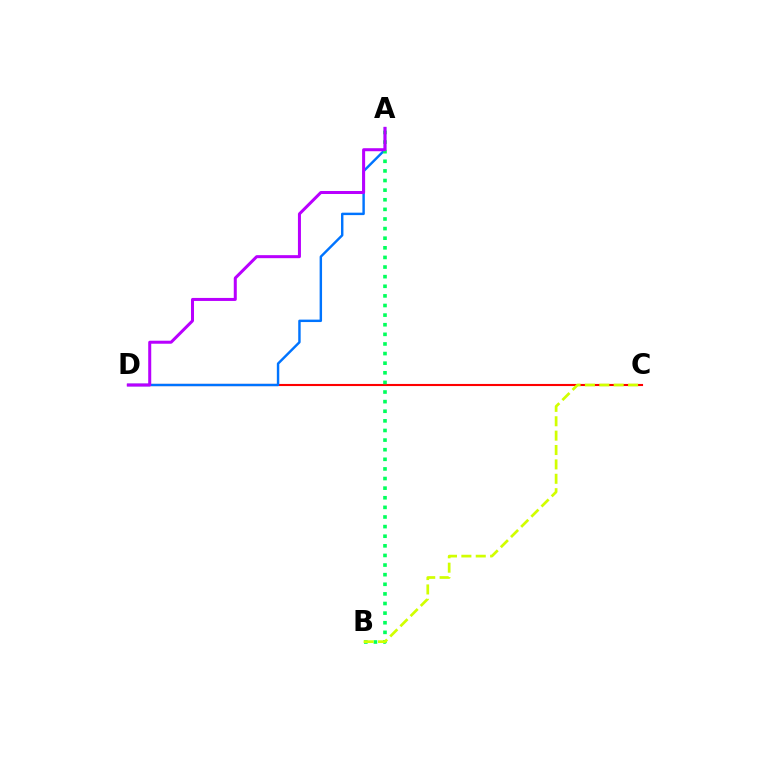{('C', 'D'): [{'color': '#ff0000', 'line_style': 'solid', 'thickness': 1.52}], ('A', 'D'): [{'color': '#0074ff', 'line_style': 'solid', 'thickness': 1.75}, {'color': '#b900ff', 'line_style': 'solid', 'thickness': 2.17}], ('A', 'B'): [{'color': '#00ff5c', 'line_style': 'dotted', 'thickness': 2.61}], ('B', 'C'): [{'color': '#d1ff00', 'line_style': 'dashed', 'thickness': 1.95}]}